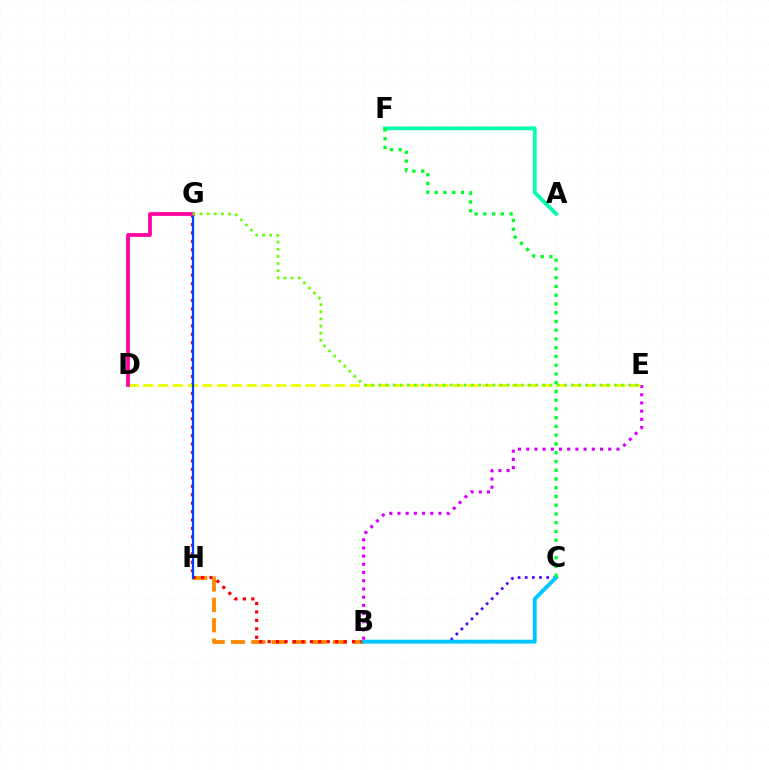{('B', 'H'): [{'color': '#ff8800', 'line_style': 'dashed', 'thickness': 2.77}], ('B', 'G'): [{'color': '#ff0000', 'line_style': 'dotted', 'thickness': 2.29}], ('B', 'C'): [{'color': '#4f00ff', 'line_style': 'dotted', 'thickness': 1.94}, {'color': '#00c7ff', 'line_style': 'solid', 'thickness': 2.79}], ('A', 'F'): [{'color': '#00ffaf', 'line_style': 'solid', 'thickness': 2.72}], ('B', 'E'): [{'color': '#d600ff', 'line_style': 'dotted', 'thickness': 2.23}], ('D', 'E'): [{'color': '#eeff00', 'line_style': 'dashed', 'thickness': 2.0}], ('C', 'F'): [{'color': '#00ff27', 'line_style': 'dotted', 'thickness': 2.38}], ('G', 'H'): [{'color': '#003fff', 'line_style': 'solid', 'thickness': 1.61}], ('D', 'G'): [{'color': '#ff00a0', 'line_style': 'solid', 'thickness': 2.69}], ('E', 'G'): [{'color': '#66ff00', 'line_style': 'dotted', 'thickness': 1.94}]}